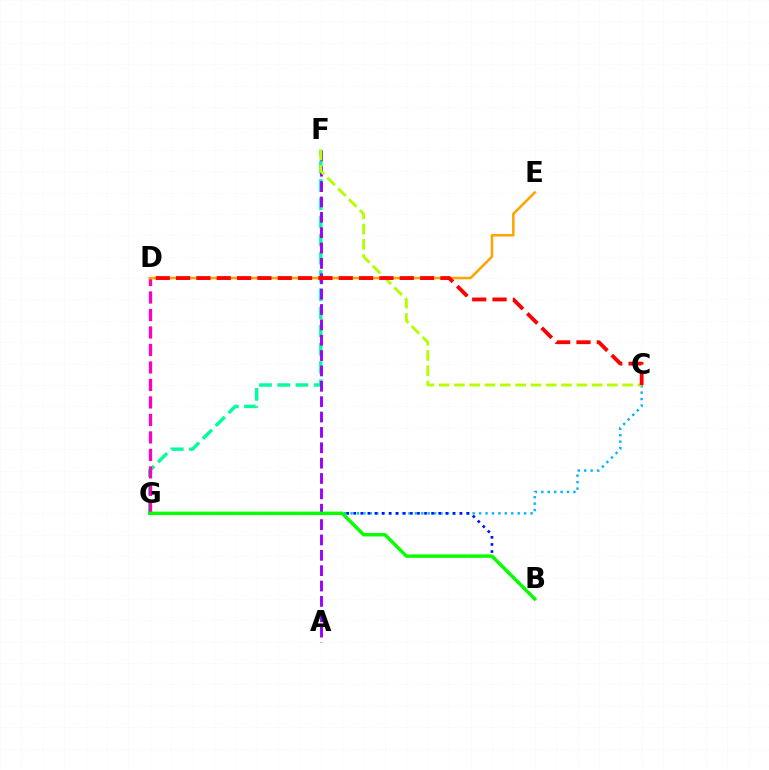{('F', 'G'): [{'color': '#00ff9d', 'line_style': 'dashed', 'thickness': 2.47}], ('A', 'F'): [{'color': '#9b00ff', 'line_style': 'dashed', 'thickness': 2.09}], ('D', 'G'): [{'color': '#ff00bd', 'line_style': 'dashed', 'thickness': 2.38}], ('C', 'G'): [{'color': '#00b5ff', 'line_style': 'dotted', 'thickness': 1.75}], ('B', 'G'): [{'color': '#0010ff', 'line_style': 'dotted', 'thickness': 1.92}, {'color': '#08ff00', 'line_style': 'solid', 'thickness': 2.49}], ('D', 'E'): [{'color': '#ffa500', 'line_style': 'solid', 'thickness': 1.84}], ('C', 'F'): [{'color': '#b3ff00', 'line_style': 'dashed', 'thickness': 2.08}], ('C', 'D'): [{'color': '#ff0000', 'line_style': 'dashed', 'thickness': 2.76}]}